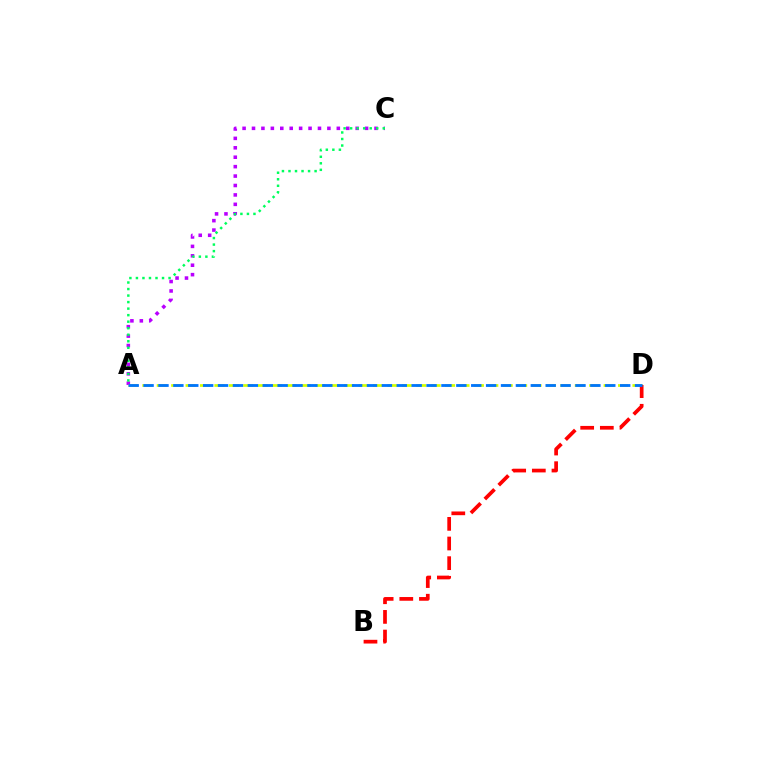{('A', 'C'): [{'color': '#b900ff', 'line_style': 'dotted', 'thickness': 2.56}, {'color': '#00ff5c', 'line_style': 'dotted', 'thickness': 1.77}], ('A', 'D'): [{'color': '#d1ff00', 'line_style': 'dashed', 'thickness': 1.96}, {'color': '#0074ff', 'line_style': 'dashed', 'thickness': 2.02}], ('B', 'D'): [{'color': '#ff0000', 'line_style': 'dashed', 'thickness': 2.67}]}